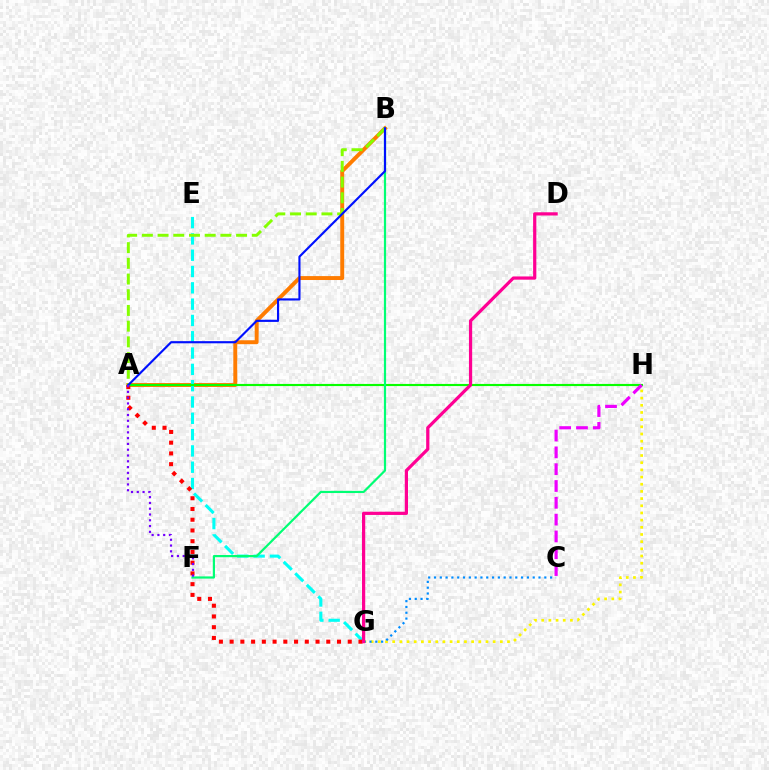{('A', 'B'): [{'color': '#ff7c00', 'line_style': 'solid', 'thickness': 2.82}, {'color': '#84ff00', 'line_style': 'dashed', 'thickness': 2.13}, {'color': '#0010ff', 'line_style': 'solid', 'thickness': 1.55}], ('E', 'G'): [{'color': '#00fff6', 'line_style': 'dashed', 'thickness': 2.22}], ('G', 'H'): [{'color': '#fcf500', 'line_style': 'dotted', 'thickness': 1.95}], ('A', 'G'): [{'color': '#ff0000', 'line_style': 'dotted', 'thickness': 2.92}], ('A', 'H'): [{'color': '#08ff00', 'line_style': 'solid', 'thickness': 1.54}], ('B', 'F'): [{'color': '#00ff74', 'line_style': 'solid', 'thickness': 1.58}], ('C', 'H'): [{'color': '#ee00ff', 'line_style': 'dashed', 'thickness': 2.28}], ('A', 'F'): [{'color': '#7200ff', 'line_style': 'dotted', 'thickness': 1.57}], ('C', 'G'): [{'color': '#008cff', 'line_style': 'dotted', 'thickness': 1.58}], ('D', 'G'): [{'color': '#ff0094', 'line_style': 'solid', 'thickness': 2.32}]}